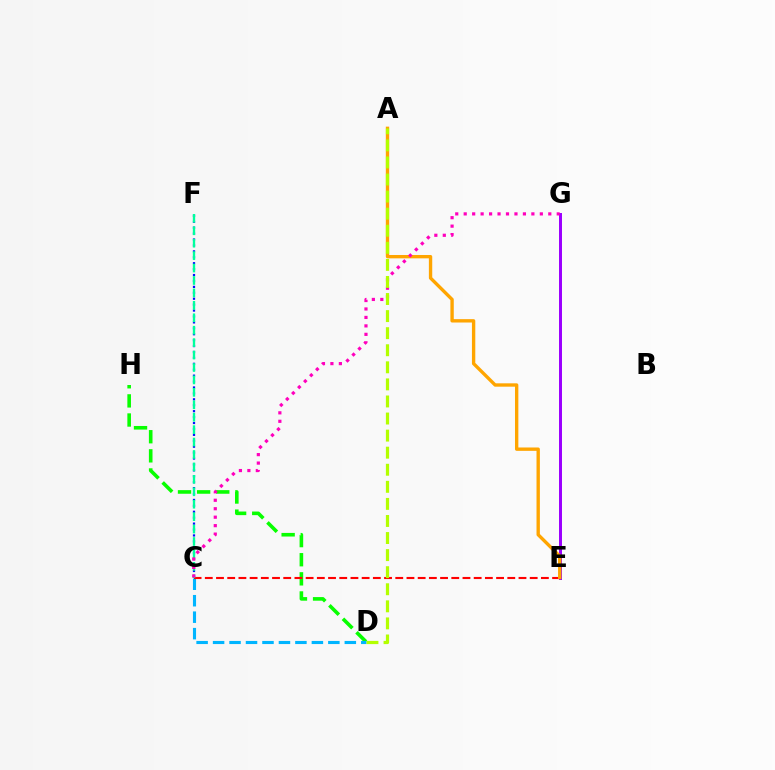{('C', 'F'): [{'color': '#0010ff', 'line_style': 'dotted', 'thickness': 1.61}, {'color': '#00ff9d', 'line_style': 'dashed', 'thickness': 1.69}], ('D', 'H'): [{'color': '#08ff00', 'line_style': 'dashed', 'thickness': 2.6}], ('C', 'D'): [{'color': '#00b5ff', 'line_style': 'dashed', 'thickness': 2.24}], ('C', 'E'): [{'color': '#ff0000', 'line_style': 'dashed', 'thickness': 1.52}], ('E', 'G'): [{'color': '#9b00ff', 'line_style': 'solid', 'thickness': 2.14}], ('A', 'E'): [{'color': '#ffa500', 'line_style': 'solid', 'thickness': 2.42}], ('C', 'G'): [{'color': '#ff00bd', 'line_style': 'dotted', 'thickness': 2.3}], ('A', 'D'): [{'color': '#b3ff00', 'line_style': 'dashed', 'thickness': 2.32}]}